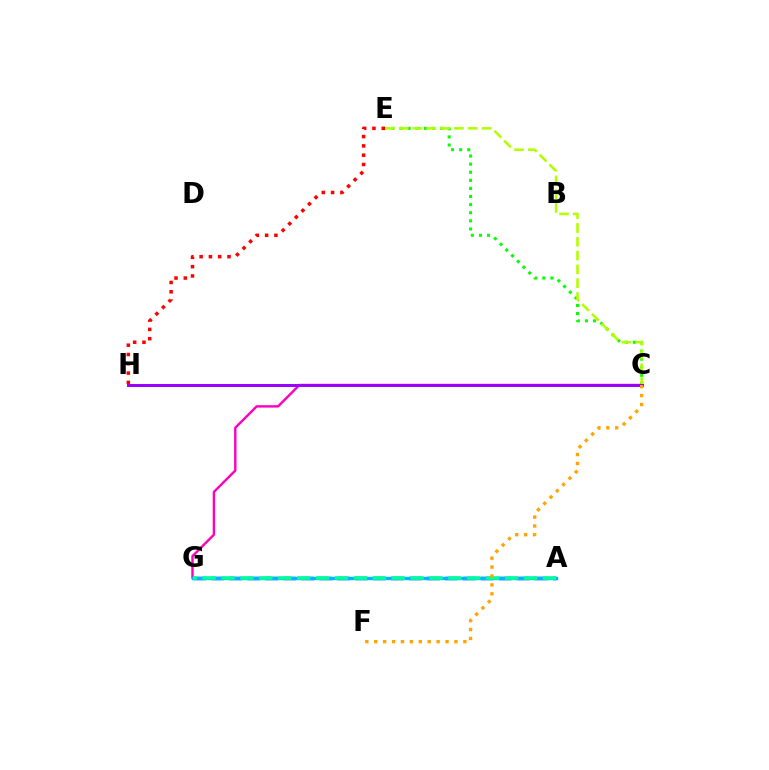{('A', 'G'): [{'color': '#0010ff', 'line_style': 'dashed', 'thickness': 2.44}, {'color': '#00b5ff', 'line_style': 'solid', 'thickness': 2.44}, {'color': '#00ff9d', 'line_style': 'dashed', 'thickness': 2.57}], ('C', 'E'): [{'color': '#08ff00', 'line_style': 'dotted', 'thickness': 2.2}, {'color': '#b3ff00', 'line_style': 'dashed', 'thickness': 1.88}], ('C', 'G'): [{'color': '#ff00bd', 'line_style': 'solid', 'thickness': 1.73}], ('C', 'H'): [{'color': '#9b00ff', 'line_style': 'solid', 'thickness': 2.14}], ('C', 'F'): [{'color': '#ffa500', 'line_style': 'dotted', 'thickness': 2.42}], ('E', 'H'): [{'color': '#ff0000', 'line_style': 'dotted', 'thickness': 2.53}]}